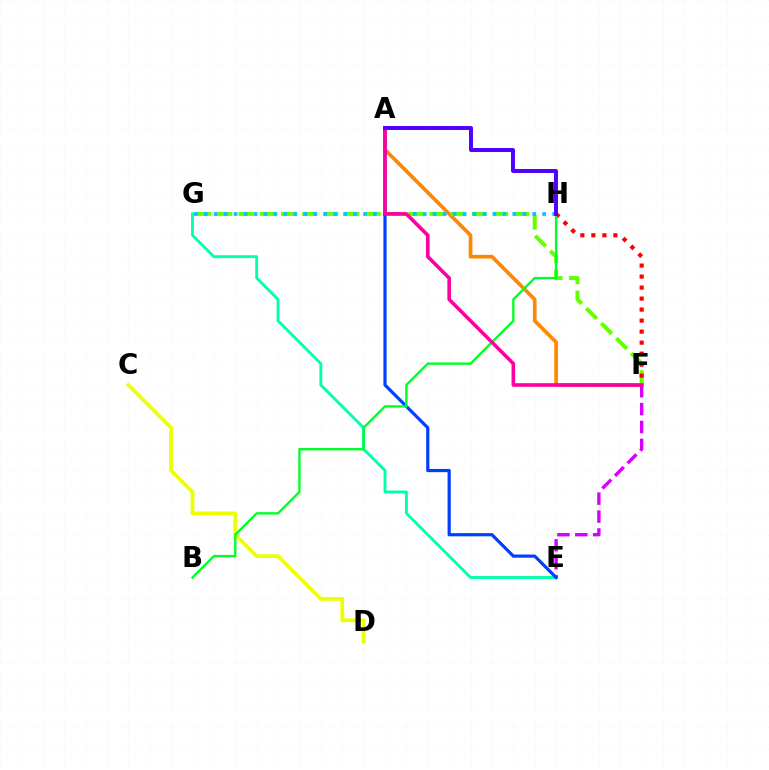{('A', 'F'): [{'color': '#ff8800', 'line_style': 'solid', 'thickness': 2.64}, {'color': '#ff00a0', 'line_style': 'solid', 'thickness': 2.58}], ('E', 'G'): [{'color': '#00ffaf', 'line_style': 'solid', 'thickness': 2.07}], ('C', 'D'): [{'color': '#eeff00', 'line_style': 'solid', 'thickness': 2.69}], ('E', 'F'): [{'color': '#d600ff', 'line_style': 'dashed', 'thickness': 2.43}], ('F', 'G'): [{'color': '#66ff00', 'line_style': 'dashed', 'thickness': 2.88}], ('G', 'H'): [{'color': '#00c7ff', 'line_style': 'dotted', 'thickness': 2.7}], ('F', 'H'): [{'color': '#ff0000', 'line_style': 'dotted', 'thickness': 2.99}], ('A', 'E'): [{'color': '#003fff', 'line_style': 'solid', 'thickness': 2.3}], ('B', 'H'): [{'color': '#00ff27', 'line_style': 'solid', 'thickness': 1.7}], ('A', 'H'): [{'color': '#4f00ff', 'line_style': 'solid', 'thickness': 2.85}]}